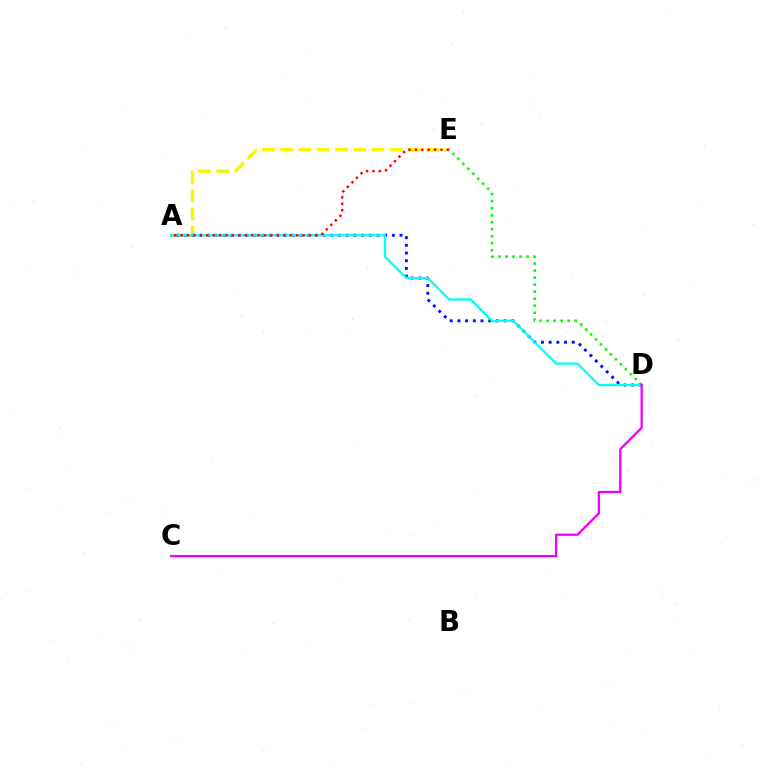{('A', 'E'): [{'color': '#fcf500', 'line_style': 'dashed', 'thickness': 2.48}, {'color': '#ff0000', 'line_style': 'dotted', 'thickness': 1.74}], ('A', 'D'): [{'color': '#0010ff', 'line_style': 'dotted', 'thickness': 2.09}, {'color': '#00fff6', 'line_style': 'solid', 'thickness': 1.64}], ('D', 'E'): [{'color': '#08ff00', 'line_style': 'dotted', 'thickness': 1.91}], ('C', 'D'): [{'color': '#ee00ff', 'line_style': 'solid', 'thickness': 1.65}]}